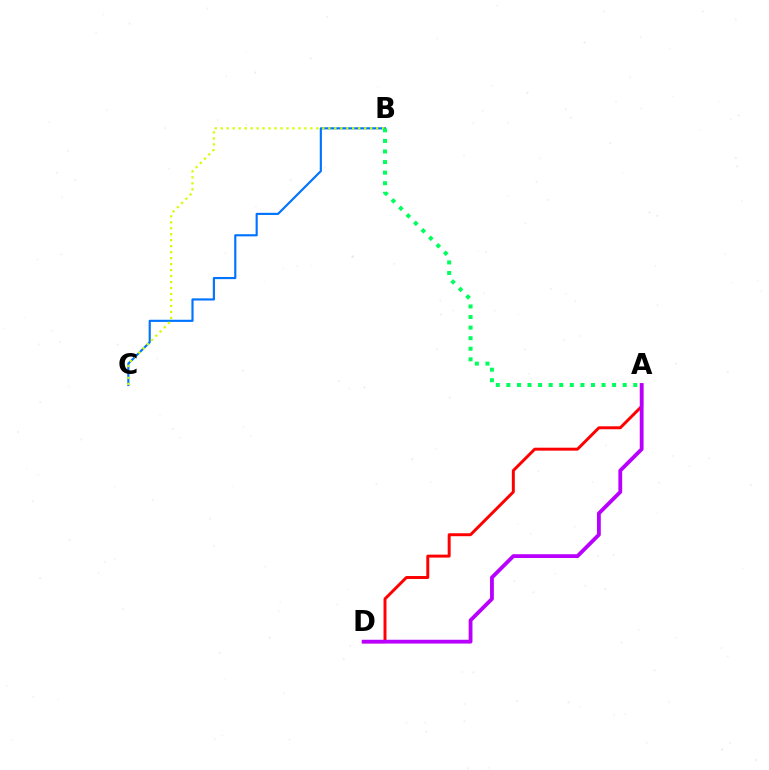{('B', 'C'): [{'color': '#0074ff', 'line_style': 'solid', 'thickness': 1.55}, {'color': '#d1ff00', 'line_style': 'dotted', 'thickness': 1.62}], ('A', 'D'): [{'color': '#ff0000', 'line_style': 'solid', 'thickness': 2.13}, {'color': '#b900ff', 'line_style': 'solid', 'thickness': 2.74}], ('A', 'B'): [{'color': '#00ff5c', 'line_style': 'dotted', 'thickness': 2.87}]}